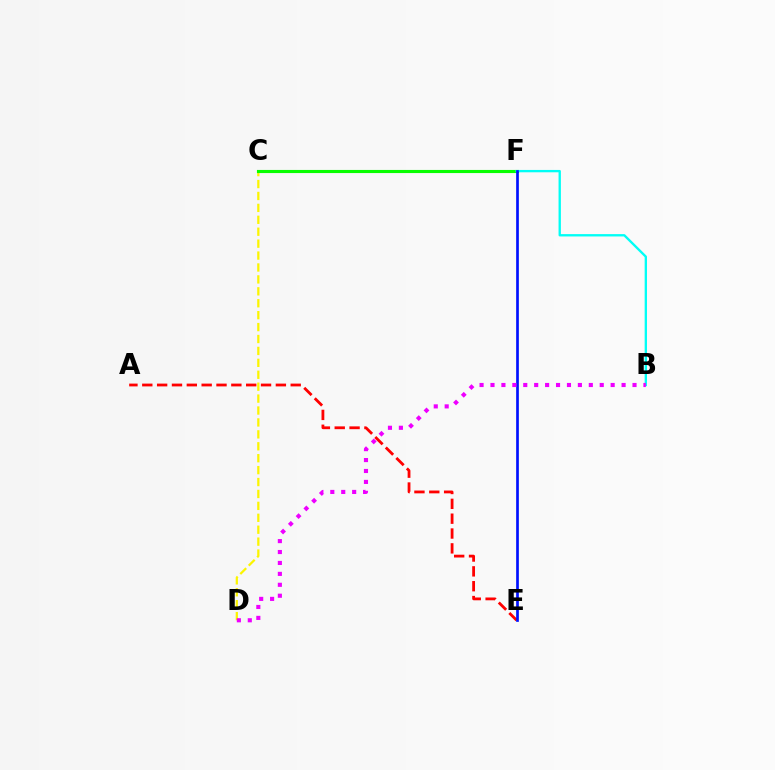{('A', 'E'): [{'color': '#ff0000', 'line_style': 'dashed', 'thickness': 2.02}], ('C', 'D'): [{'color': '#fcf500', 'line_style': 'dashed', 'thickness': 1.62}], ('C', 'F'): [{'color': '#08ff00', 'line_style': 'solid', 'thickness': 2.24}], ('B', 'F'): [{'color': '#00fff6', 'line_style': 'solid', 'thickness': 1.69}], ('E', 'F'): [{'color': '#0010ff', 'line_style': 'solid', 'thickness': 1.94}], ('B', 'D'): [{'color': '#ee00ff', 'line_style': 'dotted', 'thickness': 2.97}]}